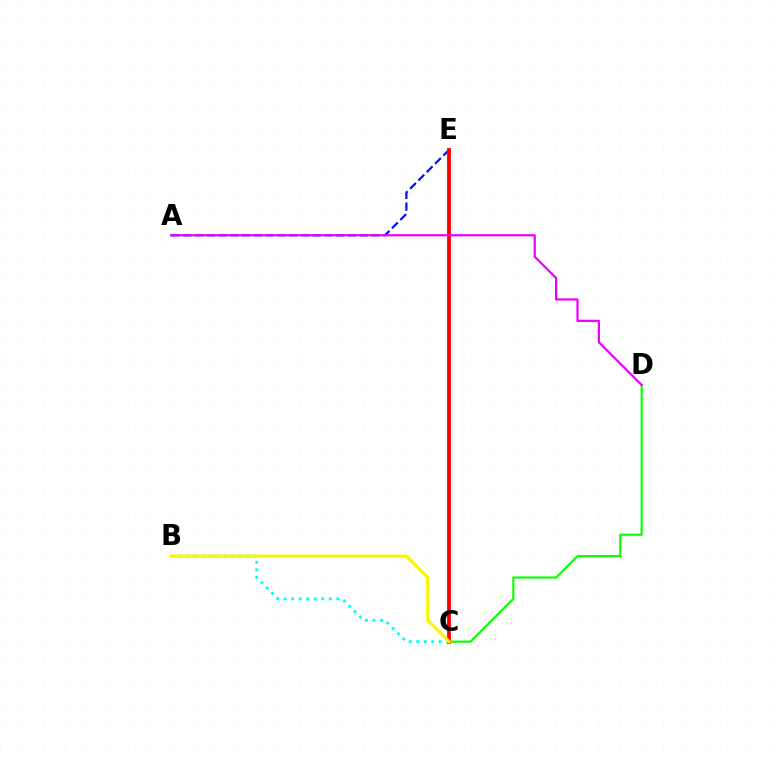{('A', 'E'): [{'color': '#0010ff', 'line_style': 'dashed', 'thickness': 1.6}], ('C', 'D'): [{'color': '#08ff00', 'line_style': 'solid', 'thickness': 1.54}], ('C', 'E'): [{'color': '#ff0000', 'line_style': 'solid', 'thickness': 2.75}], ('B', 'C'): [{'color': '#00fff6', 'line_style': 'dotted', 'thickness': 2.04}, {'color': '#fcf500', 'line_style': 'solid', 'thickness': 2.27}], ('A', 'D'): [{'color': '#ee00ff', 'line_style': 'solid', 'thickness': 1.6}]}